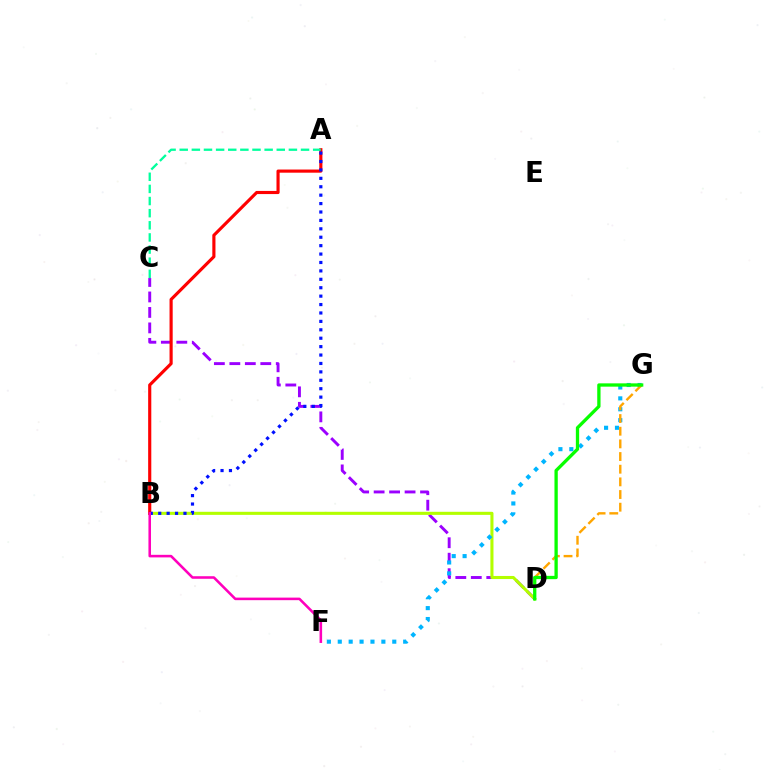{('C', 'D'): [{'color': '#9b00ff', 'line_style': 'dashed', 'thickness': 2.1}], ('B', 'D'): [{'color': '#b3ff00', 'line_style': 'solid', 'thickness': 2.21}], ('F', 'G'): [{'color': '#00b5ff', 'line_style': 'dotted', 'thickness': 2.96}], ('D', 'G'): [{'color': '#ffa500', 'line_style': 'dashed', 'thickness': 1.72}, {'color': '#08ff00', 'line_style': 'solid', 'thickness': 2.38}], ('A', 'B'): [{'color': '#ff0000', 'line_style': 'solid', 'thickness': 2.26}, {'color': '#0010ff', 'line_style': 'dotted', 'thickness': 2.29}], ('A', 'C'): [{'color': '#00ff9d', 'line_style': 'dashed', 'thickness': 1.65}], ('B', 'F'): [{'color': '#ff00bd', 'line_style': 'solid', 'thickness': 1.85}]}